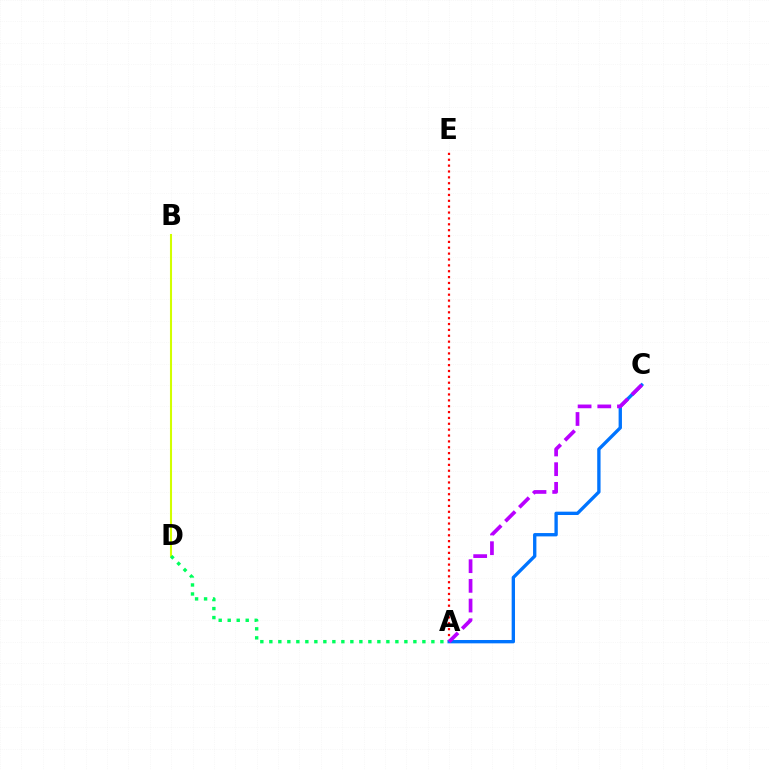{('A', 'E'): [{'color': '#ff0000', 'line_style': 'dotted', 'thickness': 1.59}], ('A', 'C'): [{'color': '#0074ff', 'line_style': 'solid', 'thickness': 2.41}, {'color': '#b900ff', 'line_style': 'dashed', 'thickness': 2.67}], ('B', 'D'): [{'color': '#d1ff00', 'line_style': 'solid', 'thickness': 1.5}], ('A', 'D'): [{'color': '#00ff5c', 'line_style': 'dotted', 'thickness': 2.45}]}